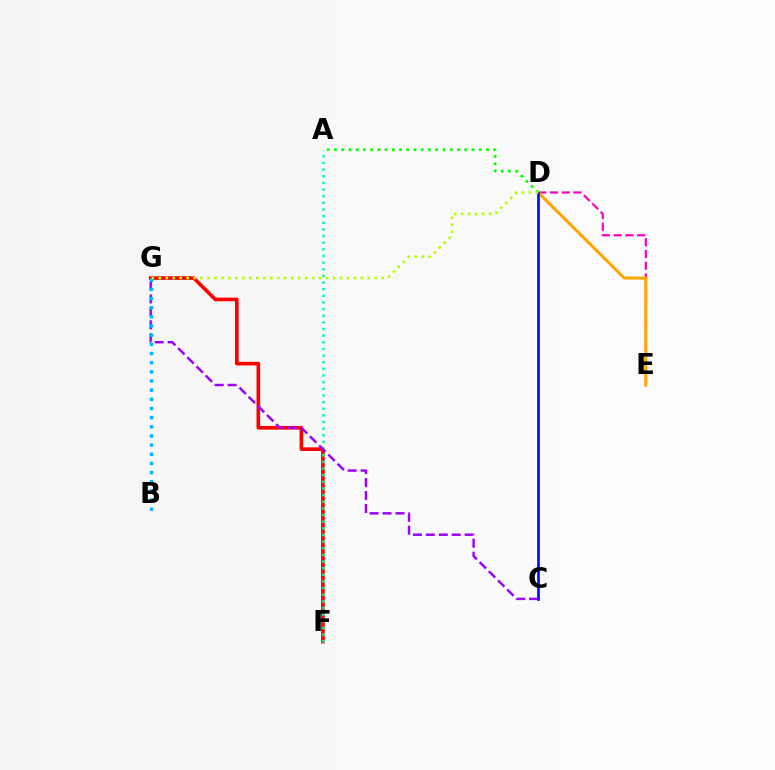{('D', 'E'): [{'color': '#ff00bd', 'line_style': 'dashed', 'thickness': 1.59}, {'color': '#ffa500', 'line_style': 'solid', 'thickness': 2.18}], ('F', 'G'): [{'color': '#ff0000', 'line_style': 'solid', 'thickness': 2.62}], ('A', 'F'): [{'color': '#00ff9d', 'line_style': 'dotted', 'thickness': 1.8}], ('C', 'G'): [{'color': '#9b00ff', 'line_style': 'dashed', 'thickness': 1.76}], ('A', 'D'): [{'color': '#08ff00', 'line_style': 'dotted', 'thickness': 1.97}], ('C', 'D'): [{'color': '#0010ff', 'line_style': 'solid', 'thickness': 1.95}], ('B', 'G'): [{'color': '#00b5ff', 'line_style': 'dotted', 'thickness': 2.49}], ('D', 'G'): [{'color': '#b3ff00', 'line_style': 'dotted', 'thickness': 1.89}]}